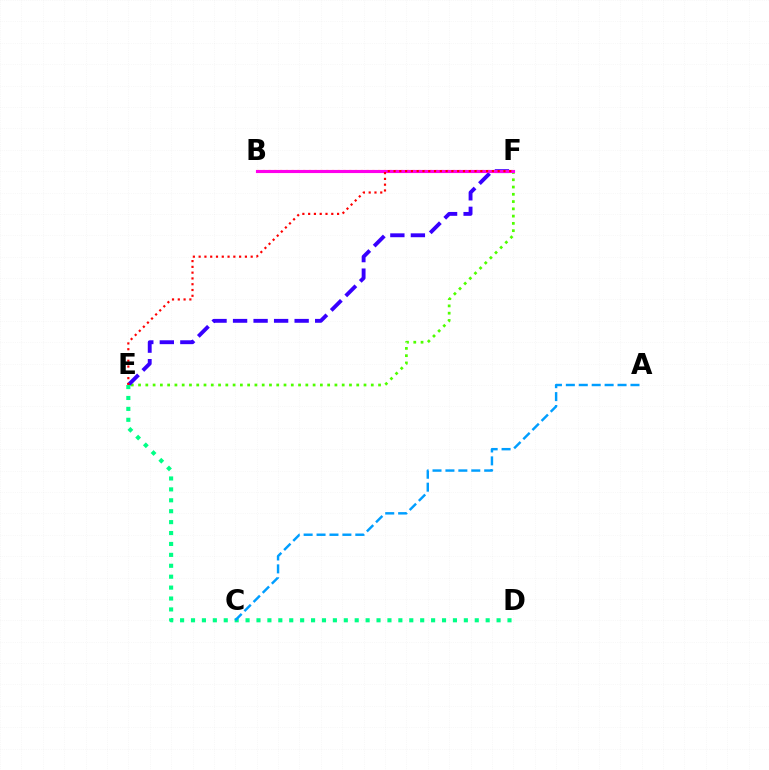{('B', 'F'): [{'color': '#ffd500', 'line_style': 'dotted', 'thickness': 1.57}, {'color': '#ff00ed', 'line_style': 'solid', 'thickness': 2.25}], ('E', 'F'): [{'color': '#4fff00', 'line_style': 'dotted', 'thickness': 1.98}, {'color': '#3700ff', 'line_style': 'dashed', 'thickness': 2.79}, {'color': '#ff0000', 'line_style': 'dotted', 'thickness': 1.57}], ('D', 'E'): [{'color': '#00ff86', 'line_style': 'dotted', 'thickness': 2.97}], ('A', 'C'): [{'color': '#009eff', 'line_style': 'dashed', 'thickness': 1.76}]}